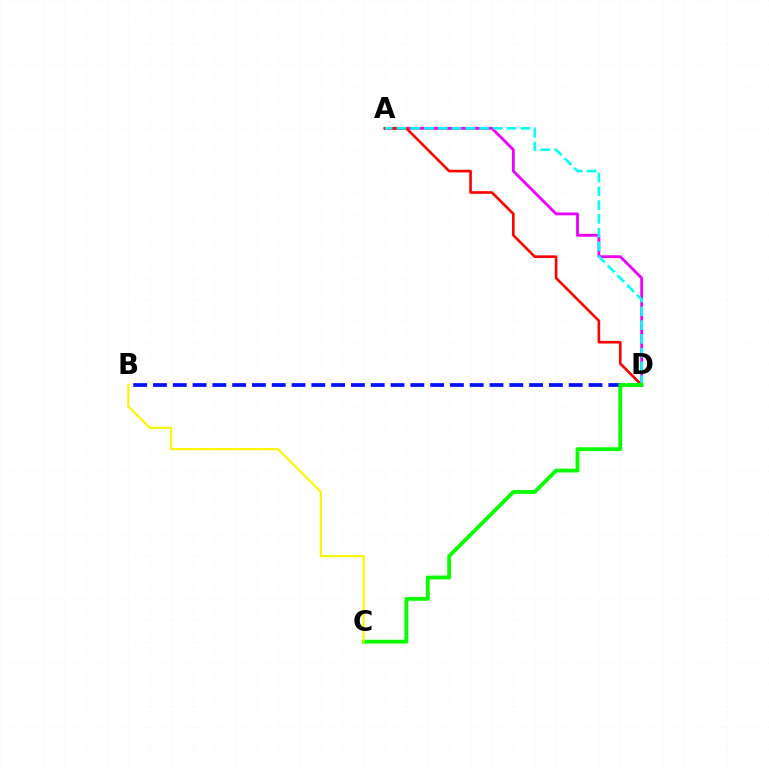{('A', 'D'): [{'color': '#ee00ff', 'line_style': 'solid', 'thickness': 2.03}, {'color': '#ff0000', 'line_style': 'solid', 'thickness': 1.89}, {'color': '#00fff6', 'line_style': 'dashed', 'thickness': 1.87}], ('B', 'D'): [{'color': '#0010ff', 'line_style': 'dashed', 'thickness': 2.69}], ('C', 'D'): [{'color': '#08ff00', 'line_style': 'solid', 'thickness': 2.75}], ('B', 'C'): [{'color': '#fcf500', 'line_style': 'solid', 'thickness': 1.55}]}